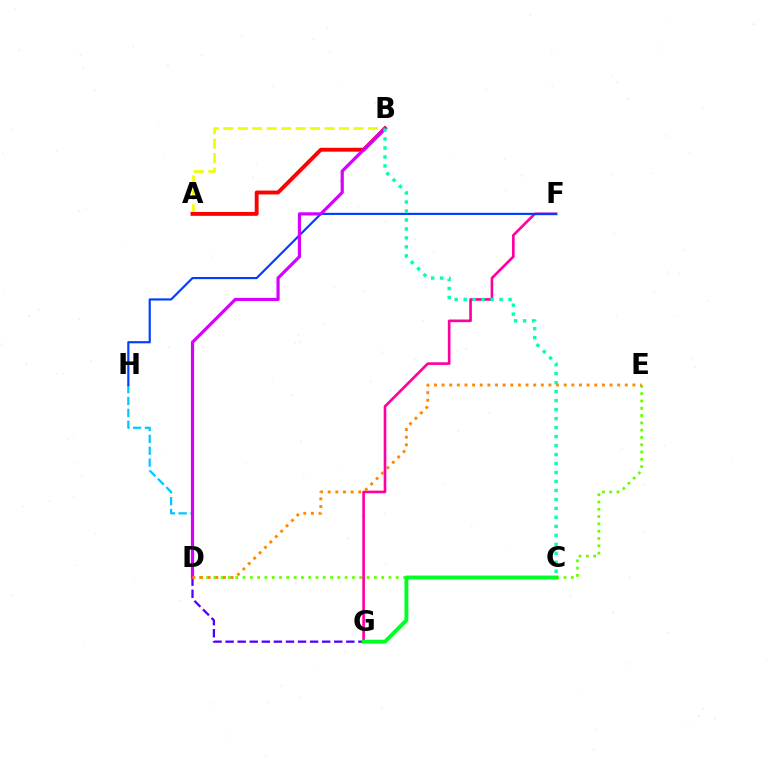{('D', 'H'): [{'color': '#00c7ff', 'line_style': 'dashed', 'thickness': 1.61}], ('D', 'E'): [{'color': '#66ff00', 'line_style': 'dotted', 'thickness': 1.98}, {'color': '#ff8800', 'line_style': 'dotted', 'thickness': 2.07}], ('D', 'G'): [{'color': '#4f00ff', 'line_style': 'dashed', 'thickness': 1.64}], ('A', 'B'): [{'color': '#eeff00', 'line_style': 'dashed', 'thickness': 1.97}, {'color': '#ff0000', 'line_style': 'solid', 'thickness': 2.8}], ('F', 'G'): [{'color': '#ff00a0', 'line_style': 'solid', 'thickness': 1.91}], ('F', 'H'): [{'color': '#003fff', 'line_style': 'solid', 'thickness': 1.56}], ('C', 'G'): [{'color': '#00ff27', 'line_style': 'solid', 'thickness': 2.82}], ('B', 'D'): [{'color': '#d600ff', 'line_style': 'solid', 'thickness': 2.29}], ('B', 'C'): [{'color': '#00ffaf', 'line_style': 'dotted', 'thickness': 2.44}]}